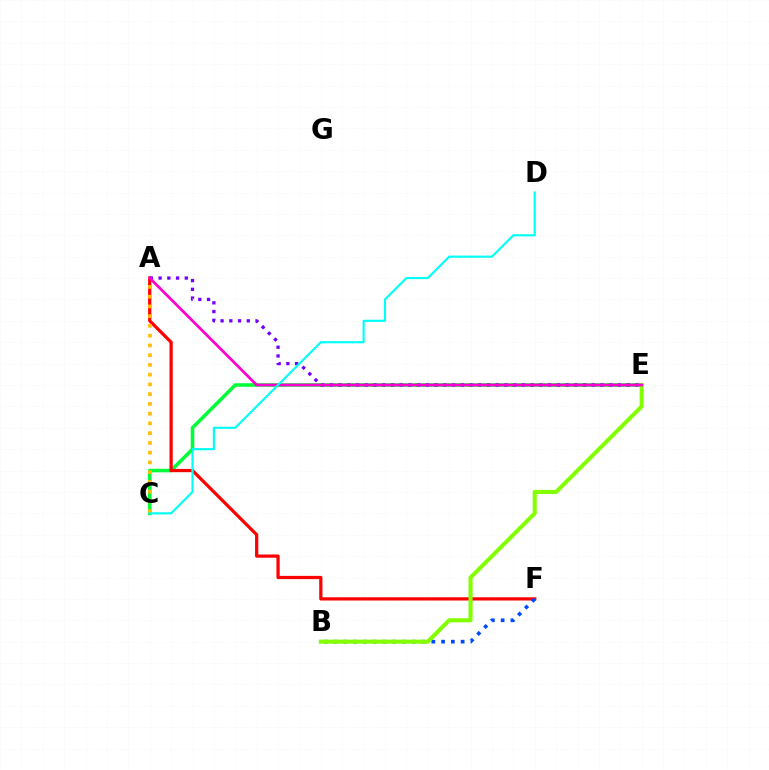{('C', 'E'): [{'color': '#00ff39', 'line_style': 'solid', 'thickness': 2.57}], ('A', 'F'): [{'color': '#ff0000', 'line_style': 'solid', 'thickness': 2.33}], ('B', 'F'): [{'color': '#004bff', 'line_style': 'dotted', 'thickness': 2.66}], ('A', 'C'): [{'color': '#ffbd00', 'line_style': 'dotted', 'thickness': 2.65}], ('A', 'E'): [{'color': '#7200ff', 'line_style': 'dotted', 'thickness': 2.37}, {'color': '#ff00cf', 'line_style': 'solid', 'thickness': 1.97}], ('B', 'E'): [{'color': '#84ff00', 'line_style': 'solid', 'thickness': 2.95}], ('C', 'D'): [{'color': '#00fff6', 'line_style': 'solid', 'thickness': 1.55}]}